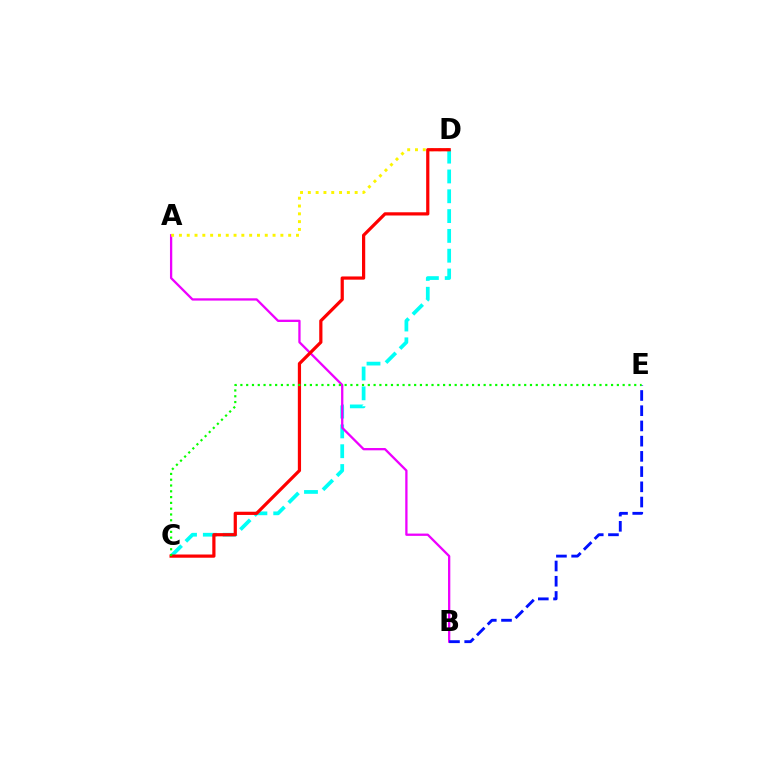{('C', 'D'): [{'color': '#00fff6', 'line_style': 'dashed', 'thickness': 2.69}, {'color': '#ff0000', 'line_style': 'solid', 'thickness': 2.32}], ('A', 'B'): [{'color': '#ee00ff', 'line_style': 'solid', 'thickness': 1.65}], ('A', 'D'): [{'color': '#fcf500', 'line_style': 'dotted', 'thickness': 2.12}], ('B', 'E'): [{'color': '#0010ff', 'line_style': 'dashed', 'thickness': 2.07}], ('C', 'E'): [{'color': '#08ff00', 'line_style': 'dotted', 'thickness': 1.57}]}